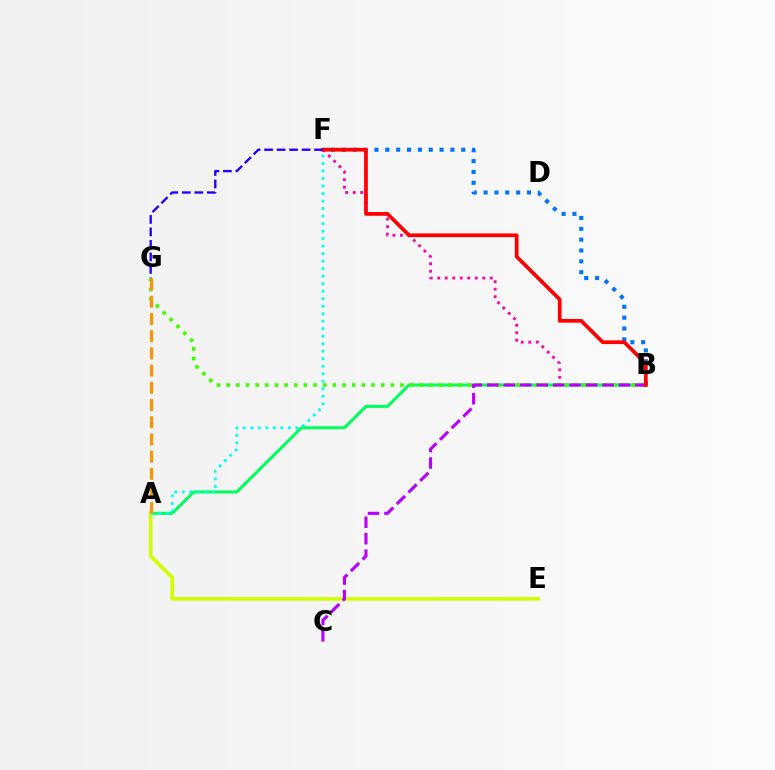{('B', 'F'): [{'color': '#ff00ac', 'line_style': 'dotted', 'thickness': 2.04}, {'color': '#0074ff', 'line_style': 'dotted', 'thickness': 2.95}, {'color': '#ff0000', 'line_style': 'solid', 'thickness': 2.68}], ('A', 'B'): [{'color': '#00ff5c', 'line_style': 'solid', 'thickness': 2.18}], ('A', 'E'): [{'color': '#d1ff00', 'line_style': 'solid', 'thickness': 2.63}], ('B', 'G'): [{'color': '#3dff00', 'line_style': 'dotted', 'thickness': 2.62}], ('A', 'F'): [{'color': '#00fff6', 'line_style': 'dotted', 'thickness': 2.04}], ('B', 'C'): [{'color': '#b900ff', 'line_style': 'dashed', 'thickness': 2.23}], ('A', 'G'): [{'color': '#ff9400', 'line_style': 'dashed', 'thickness': 2.34}], ('F', 'G'): [{'color': '#2500ff', 'line_style': 'dashed', 'thickness': 1.7}]}